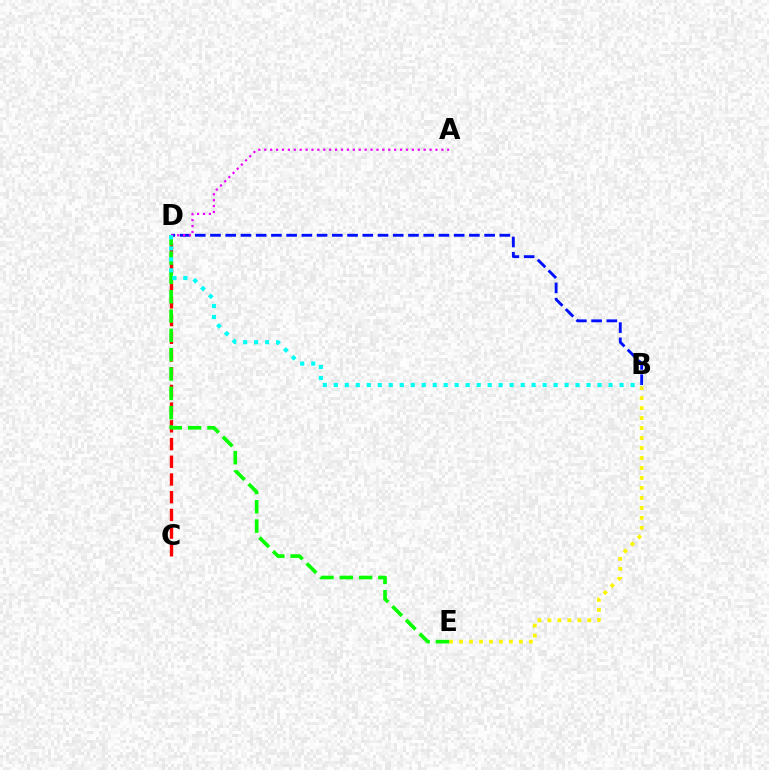{('B', 'E'): [{'color': '#fcf500', 'line_style': 'dotted', 'thickness': 2.71}], ('B', 'D'): [{'color': '#0010ff', 'line_style': 'dashed', 'thickness': 2.07}, {'color': '#00fff6', 'line_style': 'dotted', 'thickness': 2.99}], ('C', 'D'): [{'color': '#ff0000', 'line_style': 'dashed', 'thickness': 2.41}], ('D', 'E'): [{'color': '#08ff00', 'line_style': 'dashed', 'thickness': 2.63}], ('A', 'D'): [{'color': '#ee00ff', 'line_style': 'dotted', 'thickness': 1.6}]}